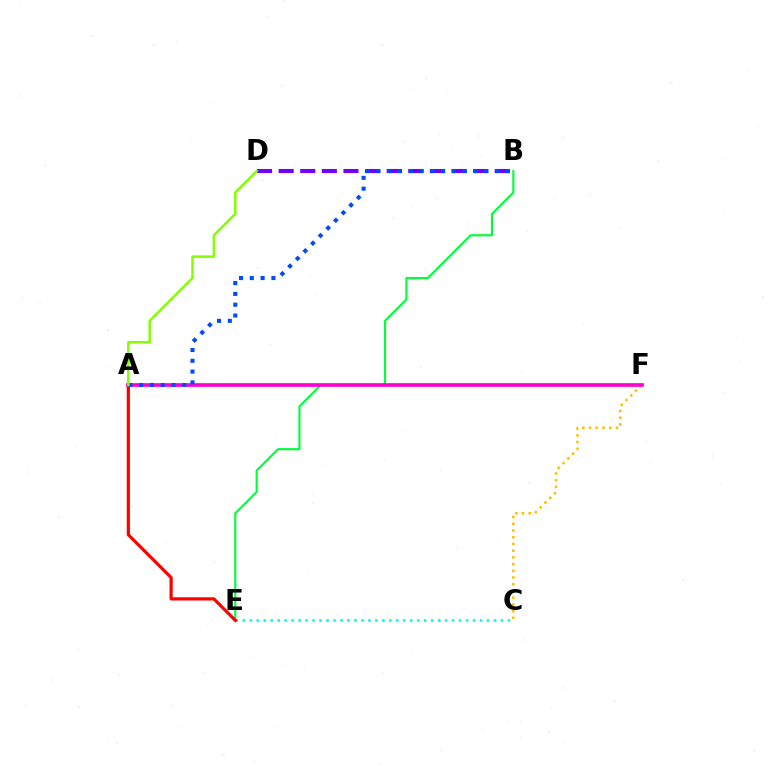{('C', 'F'): [{'color': '#ffbd00', 'line_style': 'dotted', 'thickness': 1.82}], ('B', 'D'): [{'color': '#7200ff', 'line_style': 'dashed', 'thickness': 2.94}], ('B', 'E'): [{'color': '#00ff39', 'line_style': 'solid', 'thickness': 1.53}], ('C', 'E'): [{'color': '#00fff6', 'line_style': 'dotted', 'thickness': 1.9}], ('A', 'F'): [{'color': '#ff00cf', 'line_style': 'solid', 'thickness': 2.63}], ('A', 'E'): [{'color': '#ff0000', 'line_style': 'solid', 'thickness': 2.31}], ('A', 'B'): [{'color': '#004bff', 'line_style': 'dotted', 'thickness': 2.93}], ('A', 'D'): [{'color': '#84ff00', 'line_style': 'solid', 'thickness': 1.81}]}